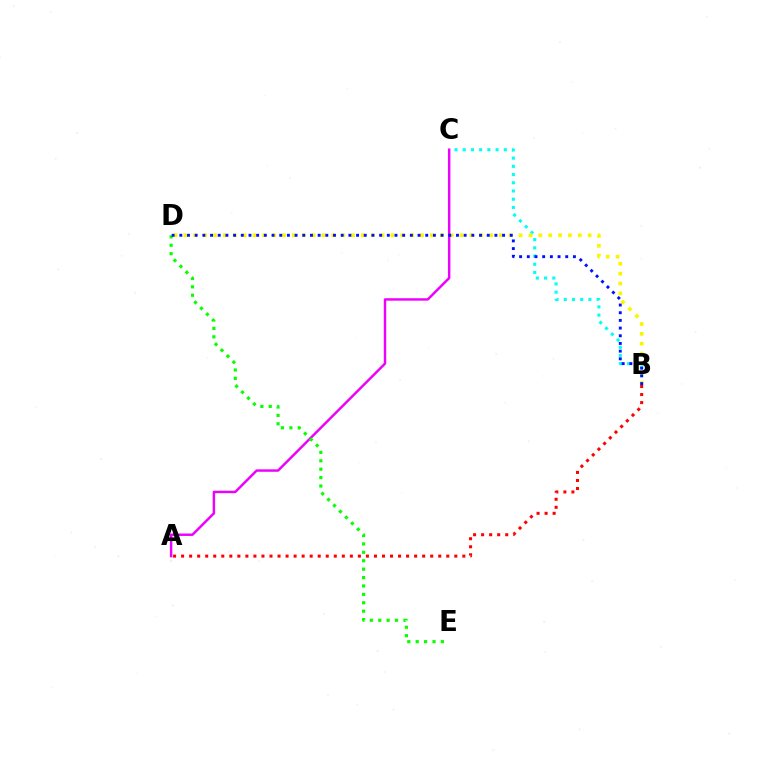{('B', 'C'): [{'color': '#00fff6', 'line_style': 'dotted', 'thickness': 2.23}], ('B', 'D'): [{'color': '#fcf500', 'line_style': 'dotted', 'thickness': 2.68}, {'color': '#0010ff', 'line_style': 'dotted', 'thickness': 2.09}], ('A', 'B'): [{'color': '#ff0000', 'line_style': 'dotted', 'thickness': 2.18}], ('A', 'C'): [{'color': '#ee00ff', 'line_style': 'solid', 'thickness': 1.76}], ('D', 'E'): [{'color': '#08ff00', 'line_style': 'dotted', 'thickness': 2.28}]}